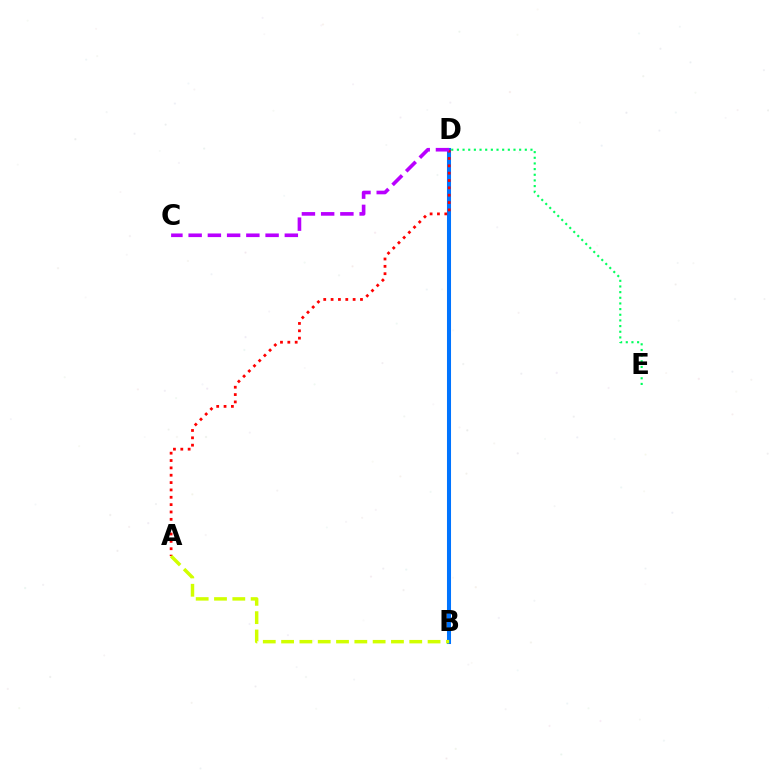{('B', 'D'): [{'color': '#0074ff', 'line_style': 'solid', 'thickness': 2.91}], ('A', 'D'): [{'color': '#ff0000', 'line_style': 'dotted', 'thickness': 2.0}], ('D', 'E'): [{'color': '#00ff5c', 'line_style': 'dotted', 'thickness': 1.54}], ('C', 'D'): [{'color': '#b900ff', 'line_style': 'dashed', 'thickness': 2.61}], ('A', 'B'): [{'color': '#d1ff00', 'line_style': 'dashed', 'thickness': 2.49}]}